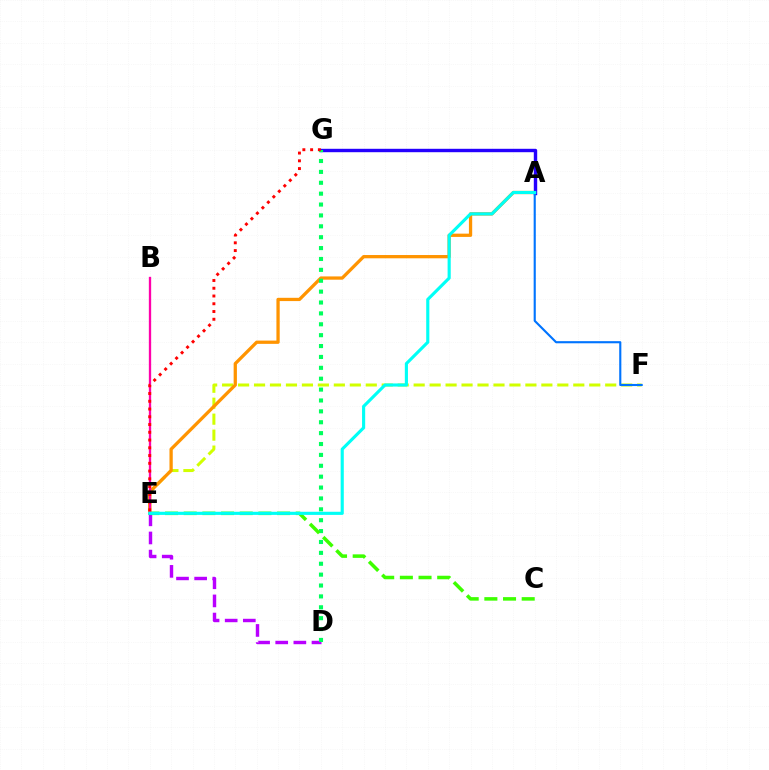{('E', 'F'): [{'color': '#d1ff00', 'line_style': 'dashed', 'thickness': 2.17}], ('A', 'E'): [{'color': '#ff9400', 'line_style': 'solid', 'thickness': 2.36}, {'color': '#00fff6', 'line_style': 'solid', 'thickness': 2.25}], ('D', 'E'): [{'color': '#b900ff', 'line_style': 'dashed', 'thickness': 2.46}], ('A', 'G'): [{'color': '#2500ff', 'line_style': 'solid', 'thickness': 2.45}], ('D', 'G'): [{'color': '#00ff5c', 'line_style': 'dotted', 'thickness': 2.96}], ('C', 'E'): [{'color': '#3dff00', 'line_style': 'dashed', 'thickness': 2.54}], ('B', 'E'): [{'color': '#ff00ac', 'line_style': 'solid', 'thickness': 1.67}], ('A', 'F'): [{'color': '#0074ff', 'line_style': 'solid', 'thickness': 1.53}], ('E', 'G'): [{'color': '#ff0000', 'line_style': 'dotted', 'thickness': 2.11}]}